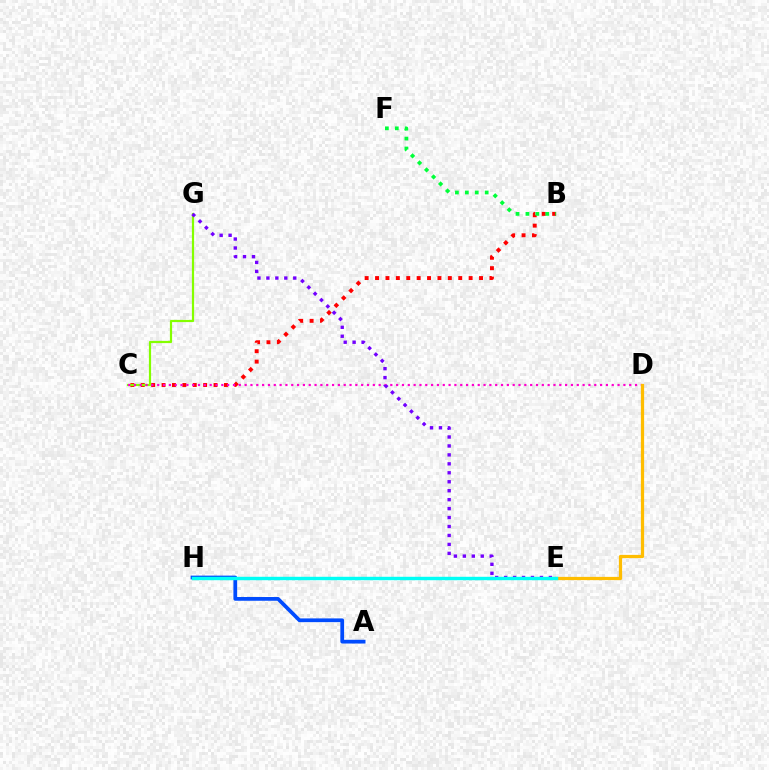{('B', 'C'): [{'color': '#ff0000', 'line_style': 'dotted', 'thickness': 2.82}], ('C', 'G'): [{'color': '#84ff00', 'line_style': 'solid', 'thickness': 1.59}], ('C', 'D'): [{'color': '#ff00cf', 'line_style': 'dotted', 'thickness': 1.58}], ('B', 'F'): [{'color': '#00ff39', 'line_style': 'dotted', 'thickness': 2.7}], ('E', 'G'): [{'color': '#7200ff', 'line_style': 'dotted', 'thickness': 2.43}], ('A', 'H'): [{'color': '#004bff', 'line_style': 'solid', 'thickness': 2.7}], ('D', 'E'): [{'color': '#ffbd00', 'line_style': 'solid', 'thickness': 2.33}], ('E', 'H'): [{'color': '#00fff6', 'line_style': 'solid', 'thickness': 2.46}]}